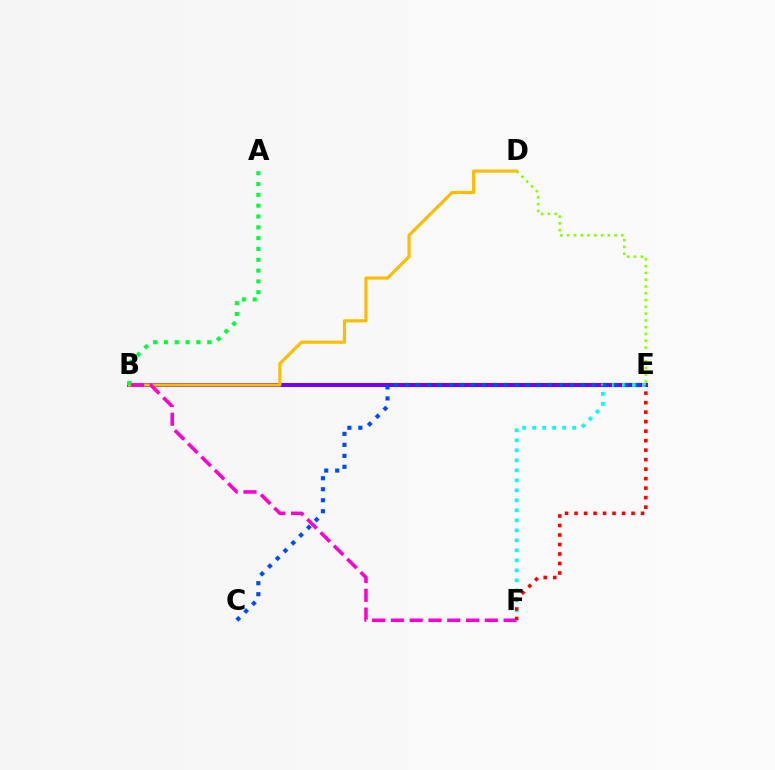{('B', 'E'): [{'color': '#7200ff', 'line_style': 'solid', 'thickness': 2.9}], ('B', 'D'): [{'color': '#ffbd00', 'line_style': 'solid', 'thickness': 2.28}], ('B', 'F'): [{'color': '#ff00cf', 'line_style': 'dashed', 'thickness': 2.55}], ('A', 'B'): [{'color': '#00ff39', 'line_style': 'dotted', 'thickness': 2.94}], ('E', 'F'): [{'color': '#00fff6', 'line_style': 'dotted', 'thickness': 2.72}, {'color': '#ff0000', 'line_style': 'dotted', 'thickness': 2.58}], ('D', 'E'): [{'color': '#84ff00', 'line_style': 'dotted', 'thickness': 1.84}], ('C', 'E'): [{'color': '#004bff', 'line_style': 'dotted', 'thickness': 2.99}]}